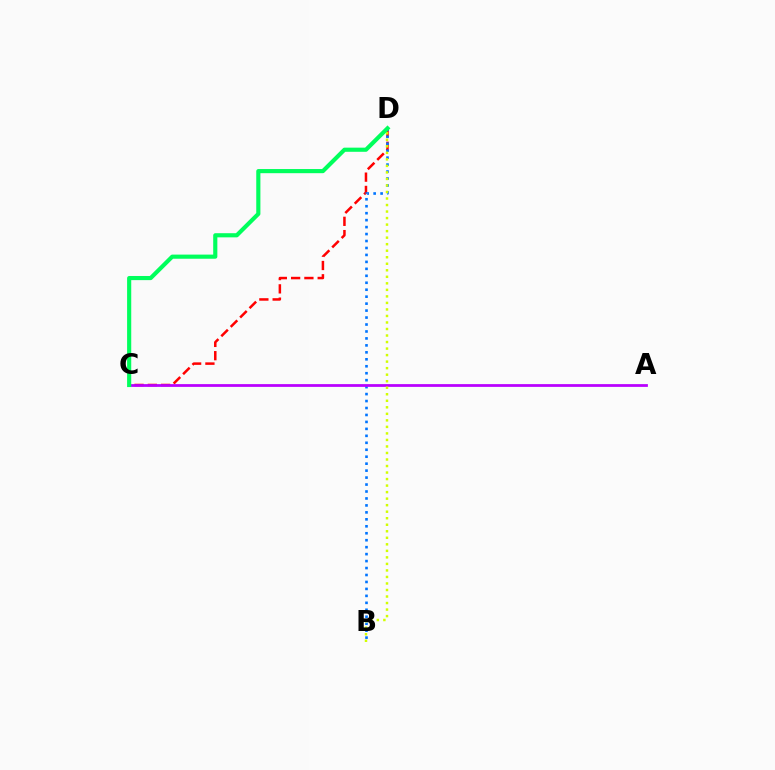{('C', 'D'): [{'color': '#ff0000', 'line_style': 'dashed', 'thickness': 1.8}, {'color': '#00ff5c', 'line_style': 'solid', 'thickness': 2.98}], ('B', 'D'): [{'color': '#0074ff', 'line_style': 'dotted', 'thickness': 1.89}, {'color': '#d1ff00', 'line_style': 'dotted', 'thickness': 1.77}], ('A', 'C'): [{'color': '#b900ff', 'line_style': 'solid', 'thickness': 1.99}]}